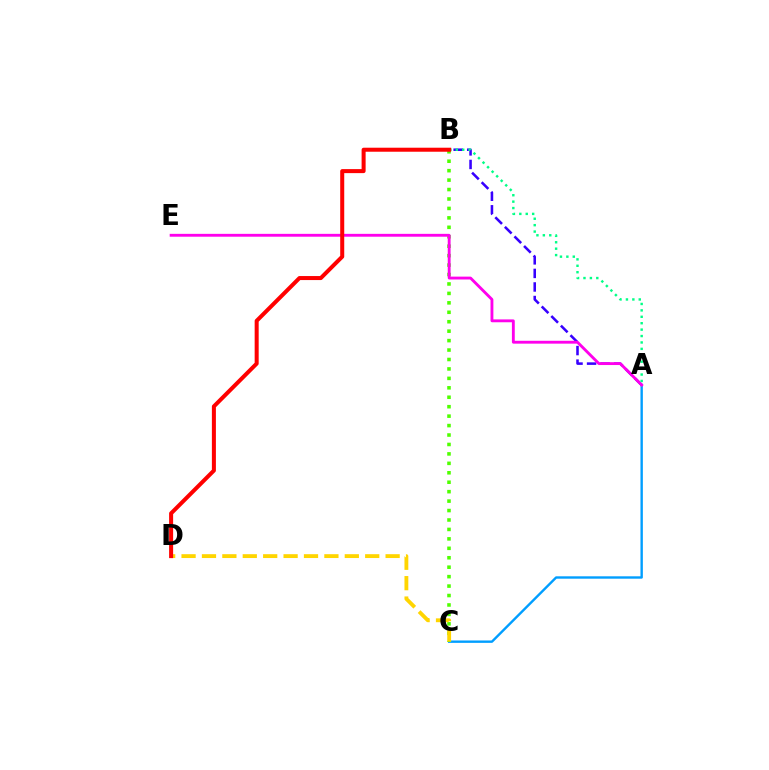{('A', 'B'): [{'color': '#3700ff', 'line_style': 'dashed', 'thickness': 1.84}, {'color': '#00ff86', 'line_style': 'dotted', 'thickness': 1.74}], ('A', 'C'): [{'color': '#009eff', 'line_style': 'solid', 'thickness': 1.72}], ('B', 'C'): [{'color': '#4fff00', 'line_style': 'dotted', 'thickness': 2.57}], ('A', 'E'): [{'color': '#ff00ed', 'line_style': 'solid', 'thickness': 2.06}], ('C', 'D'): [{'color': '#ffd500', 'line_style': 'dashed', 'thickness': 2.77}], ('B', 'D'): [{'color': '#ff0000', 'line_style': 'solid', 'thickness': 2.89}]}